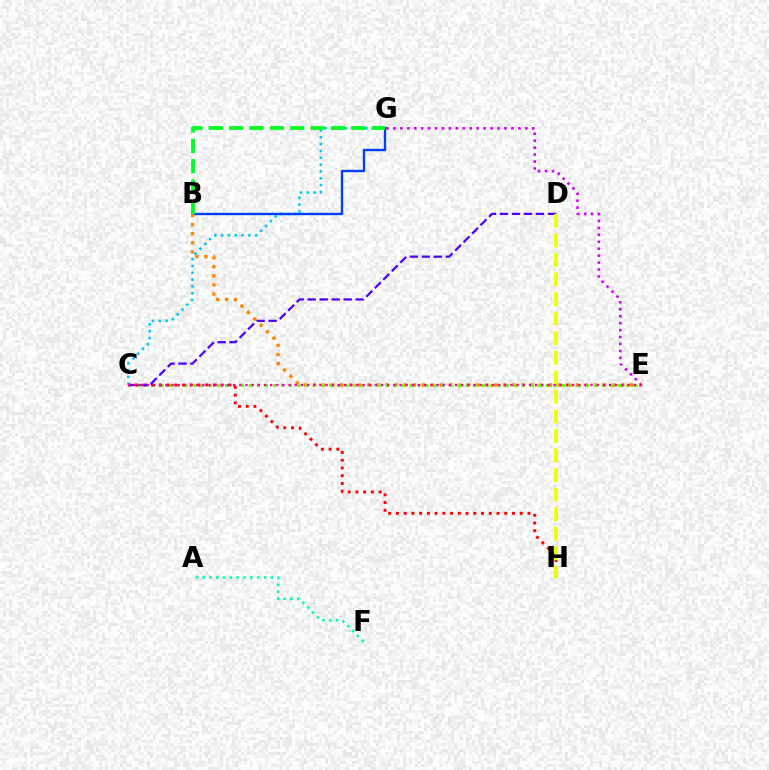{('E', 'G'): [{'color': '#d600ff', 'line_style': 'dotted', 'thickness': 1.89}], ('C', 'G'): [{'color': '#00c7ff', 'line_style': 'dotted', 'thickness': 1.85}], ('B', 'G'): [{'color': '#003fff', 'line_style': 'solid', 'thickness': 1.71}, {'color': '#00ff27', 'line_style': 'dashed', 'thickness': 2.76}], ('B', 'E'): [{'color': '#ff8800', 'line_style': 'dotted', 'thickness': 2.46}], ('A', 'F'): [{'color': '#00ffaf', 'line_style': 'dotted', 'thickness': 1.85}], ('C', 'E'): [{'color': '#66ff00', 'line_style': 'dotted', 'thickness': 2.18}, {'color': '#ff00a0', 'line_style': 'dotted', 'thickness': 1.67}], ('C', 'H'): [{'color': '#ff0000', 'line_style': 'dotted', 'thickness': 2.1}], ('C', 'D'): [{'color': '#4f00ff', 'line_style': 'dashed', 'thickness': 1.63}], ('D', 'H'): [{'color': '#eeff00', 'line_style': 'dashed', 'thickness': 2.66}]}